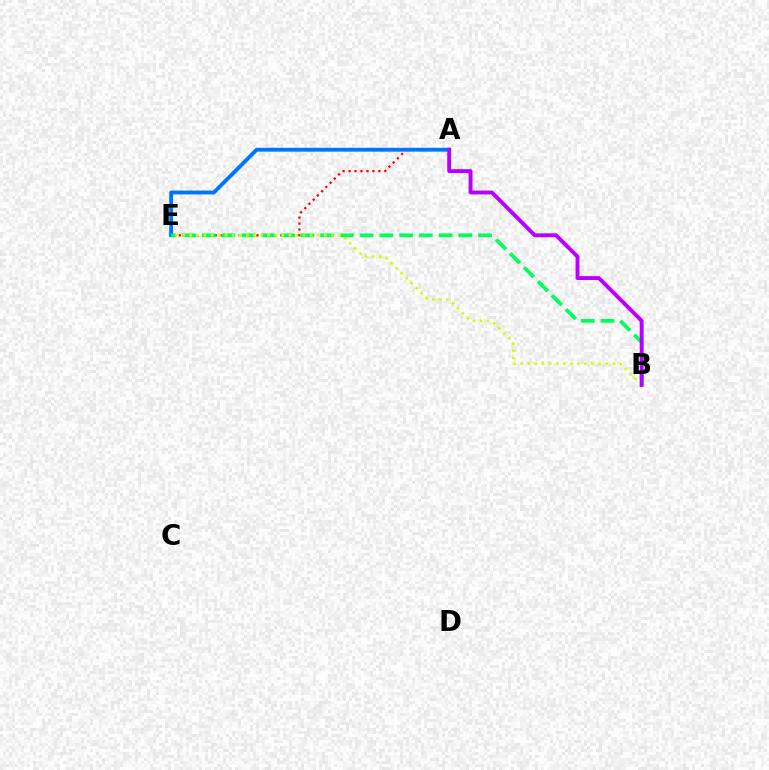{('A', 'E'): [{'color': '#ff0000', 'line_style': 'dotted', 'thickness': 1.62}, {'color': '#0074ff', 'line_style': 'solid', 'thickness': 2.76}], ('B', 'E'): [{'color': '#00ff5c', 'line_style': 'dashed', 'thickness': 2.68}, {'color': '#d1ff00', 'line_style': 'dotted', 'thickness': 1.92}], ('A', 'B'): [{'color': '#b900ff', 'line_style': 'solid', 'thickness': 2.8}]}